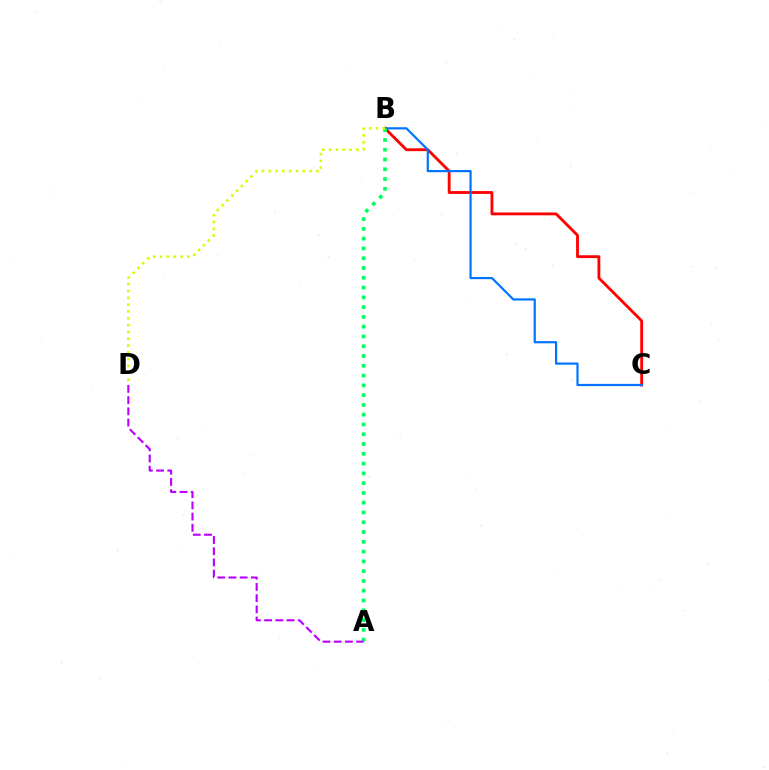{('B', 'C'): [{'color': '#ff0000', 'line_style': 'solid', 'thickness': 2.04}, {'color': '#0074ff', 'line_style': 'solid', 'thickness': 1.59}], ('A', 'B'): [{'color': '#00ff5c', 'line_style': 'dotted', 'thickness': 2.66}], ('B', 'D'): [{'color': '#d1ff00', 'line_style': 'dotted', 'thickness': 1.85}], ('A', 'D'): [{'color': '#b900ff', 'line_style': 'dashed', 'thickness': 1.52}]}